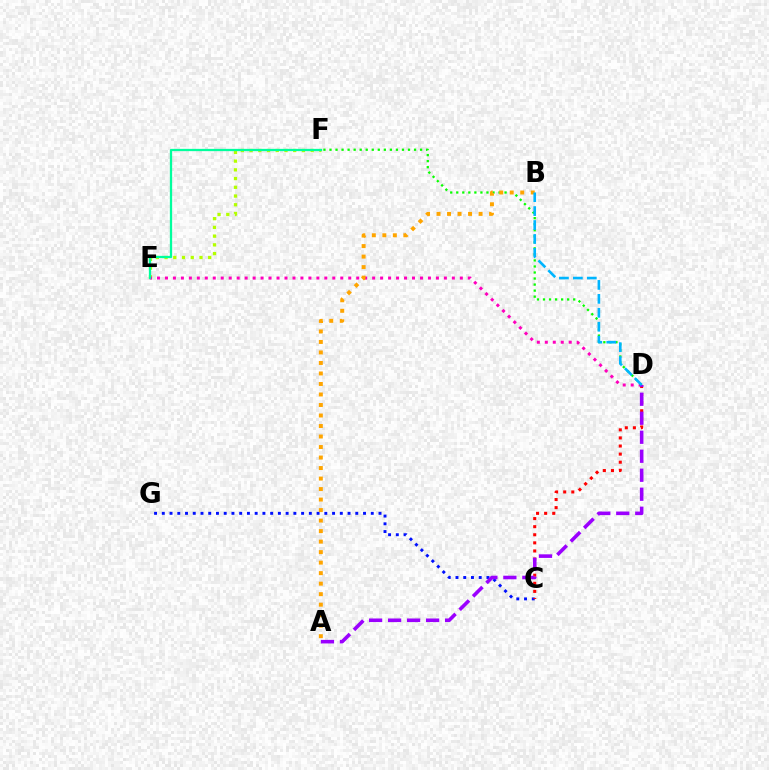{('E', 'F'): [{'color': '#b3ff00', 'line_style': 'dotted', 'thickness': 2.37}, {'color': '#00ff9d', 'line_style': 'solid', 'thickness': 1.64}], ('D', 'E'): [{'color': '#ff00bd', 'line_style': 'dotted', 'thickness': 2.17}], ('C', 'G'): [{'color': '#0010ff', 'line_style': 'dotted', 'thickness': 2.1}], ('C', 'D'): [{'color': '#ff0000', 'line_style': 'dotted', 'thickness': 2.2}], ('D', 'F'): [{'color': '#08ff00', 'line_style': 'dotted', 'thickness': 1.64}], ('A', 'D'): [{'color': '#9b00ff', 'line_style': 'dashed', 'thickness': 2.58}], ('A', 'B'): [{'color': '#ffa500', 'line_style': 'dotted', 'thickness': 2.86}], ('B', 'D'): [{'color': '#00b5ff', 'line_style': 'dashed', 'thickness': 1.89}]}